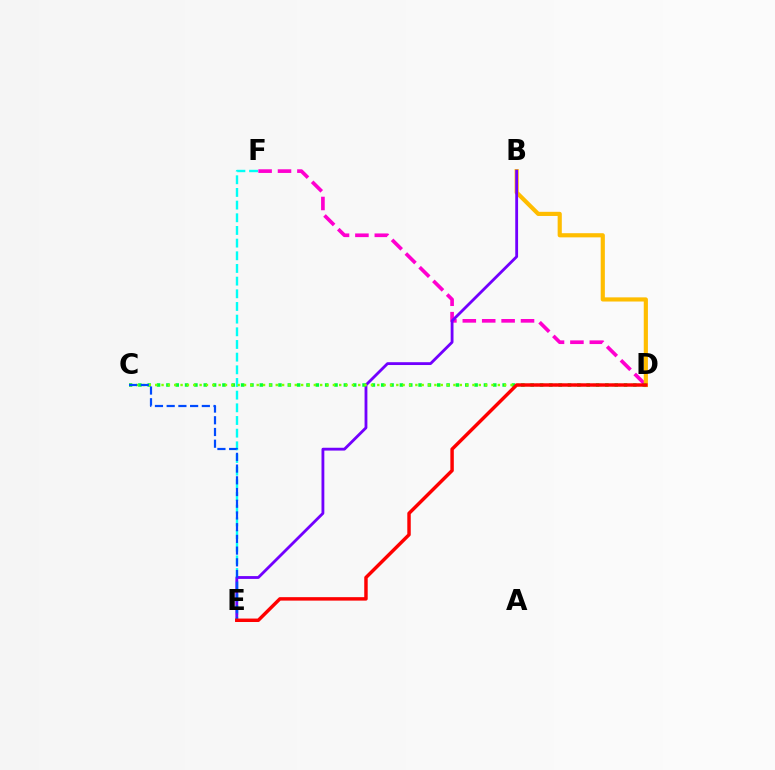{('D', 'F'): [{'color': '#ff00cf', 'line_style': 'dashed', 'thickness': 2.64}], ('E', 'F'): [{'color': '#00fff6', 'line_style': 'dashed', 'thickness': 1.72}], ('B', 'D'): [{'color': '#ffbd00', 'line_style': 'solid', 'thickness': 3.0}], ('B', 'E'): [{'color': '#7200ff', 'line_style': 'solid', 'thickness': 2.03}], ('C', 'D'): [{'color': '#00ff39', 'line_style': 'dotted', 'thickness': 2.54}, {'color': '#84ff00', 'line_style': 'dotted', 'thickness': 1.72}], ('C', 'E'): [{'color': '#004bff', 'line_style': 'dashed', 'thickness': 1.59}], ('D', 'E'): [{'color': '#ff0000', 'line_style': 'solid', 'thickness': 2.48}]}